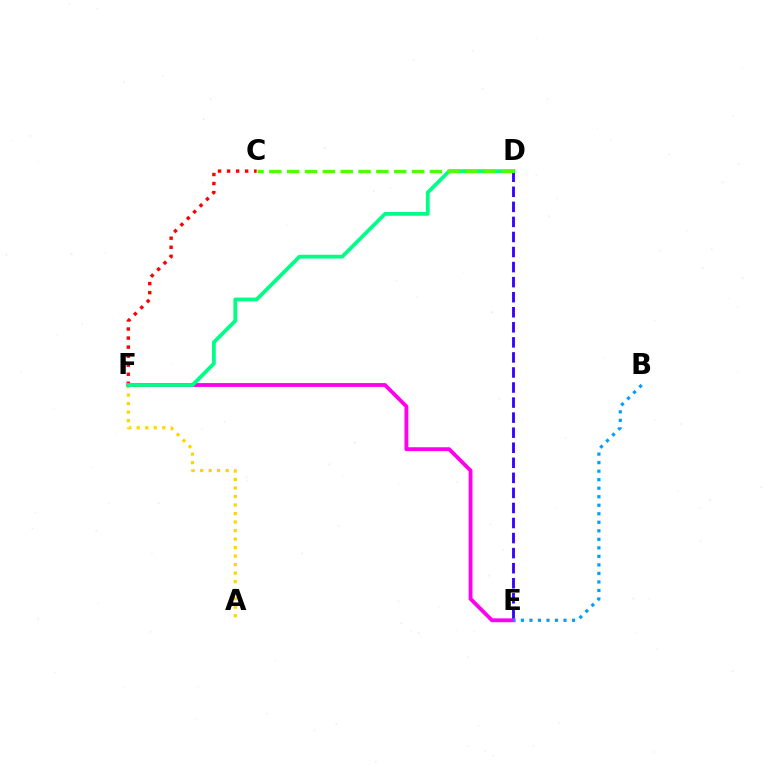{('C', 'F'): [{'color': '#ff0000', 'line_style': 'dotted', 'thickness': 2.46}], ('A', 'F'): [{'color': '#ffd500', 'line_style': 'dotted', 'thickness': 2.31}], ('E', 'F'): [{'color': '#ff00ed', 'line_style': 'solid', 'thickness': 2.77}], ('D', 'E'): [{'color': '#3700ff', 'line_style': 'dashed', 'thickness': 2.05}], ('D', 'F'): [{'color': '#00ff86', 'line_style': 'solid', 'thickness': 2.71}], ('B', 'E'): [{'color': '#009eff', 'line_style': 'dotted', 'thickness': 2.32}], ('C', 'D'): [{'color': '#4fff00', 'line_style': 'dashed', 'thickness': 2.42}]}